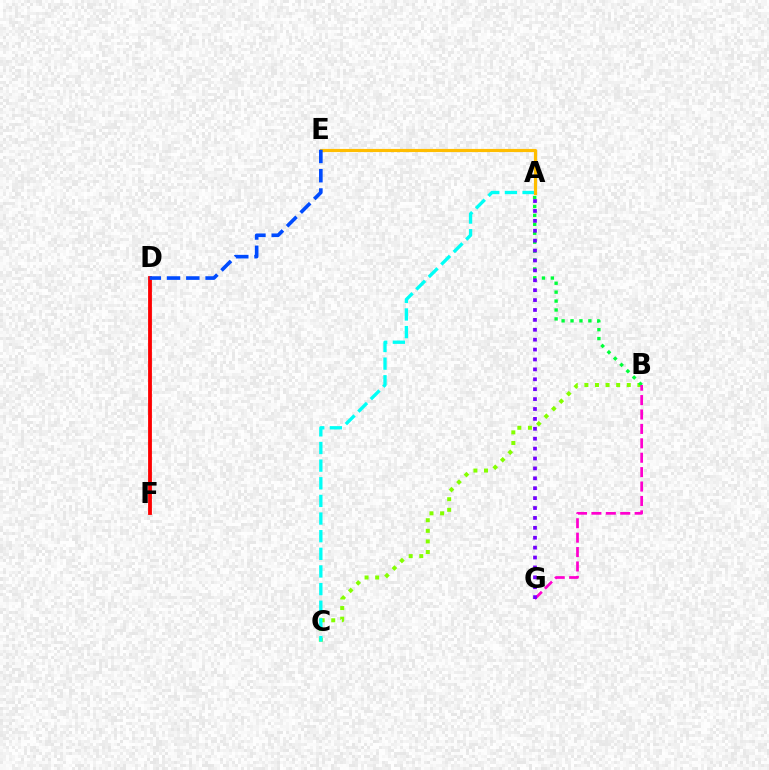{('B', 'C'): [{'color': '#84ff00', 'line_style': 'dotted', 'thickness': 2.88}], ('A', 'B'): [{'color': '#00ff39', 'line_style': 'dotted', 'thickness': 2.42}], ('B', 'G'): [{'color': '#ff00cf', 'line_style': 'dashed', 'thickness': 1.96}], ('A', 'C'): [{'color': '#00fff6', 'line_style': 'dashed', 'thickness': 2.4}], ('A', 'E'): [{'color': '#ffbd00', 'line_style': 'solid', 'thickness': 2.27}], ('A', 'G'): [{'color': '#7200ff', 'line_style': 'dotted', 'thickness': 2.69}], ('D', 'F'): [{'color': '#ff0000', 'line_style': 'solid', 'thickness': 2.74}], ('D', 'E'): [{'color': '#004bff', 'line_style': 'dashed', 'thickness': 2.62}]}